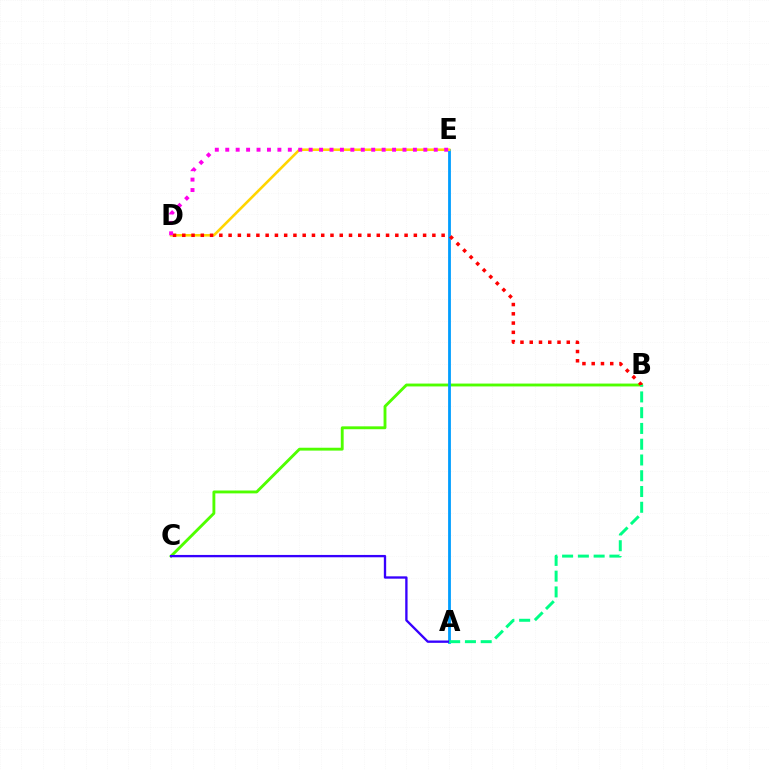{('B', 'C'): [{'color': '#4fff00', 'line_style': 'solid', 'thickness': 2.06}], ('A', 'E'): [{'color': '#009eff', 'line_style': 'solid', 'thickness': 2.01}], ('A', 'C'): [{'color': '#3700ff', 'line_style': 'solid', 'thickness': 1.68}], ('D', 'E'): [{'color': '#ffd500', 'line_style': 'solid', 'thickness': 1.87}, {'color': '#ff00ed', 'line_style': 'dotted', 'thickness': 2.83}], ('B', 'D'): [{'color': '#ff0000', 'line_style': 'dotted', 'thickness': 2.52}], ('A', 'B'): [{'color': '#00ff86', 'line_style': 'dashed', 'thickness': 2.14}]}